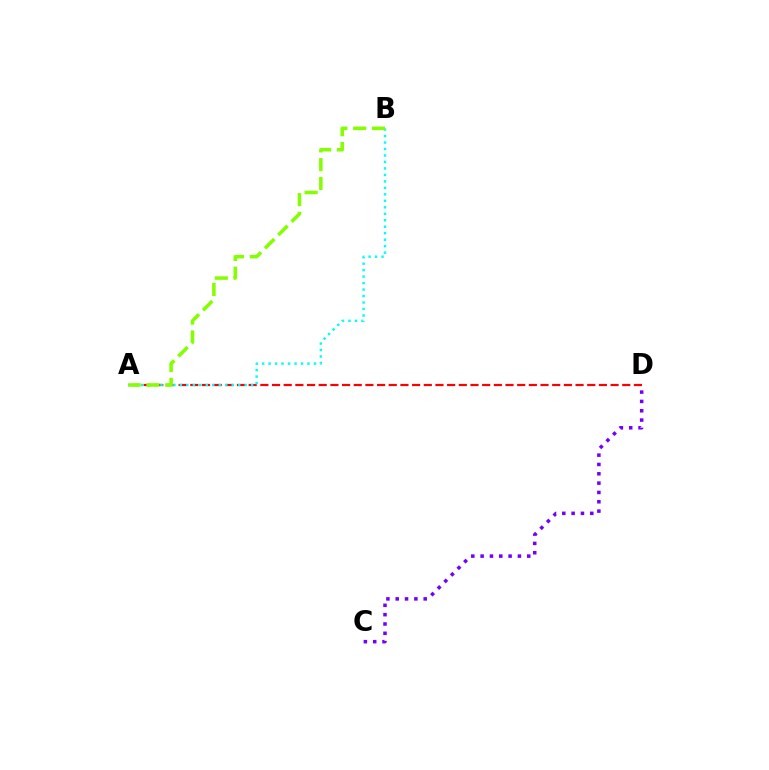{('A', 'D'): [{'color': '#ff0000', 'line_style': 'dashed', 'thickness': 1.59}], ('A', 'B'): [{'color': '#00fff6', 'line_style': 'dotted', 'thickness': 1.76}, {'color': '#84ff00', 'line_style': 'dashed', 'thickness': 2.55}], ('C', 'D'): [{'color': '#7200ff', 'line_style': 'dotted', 'thickness': 2.53}]}